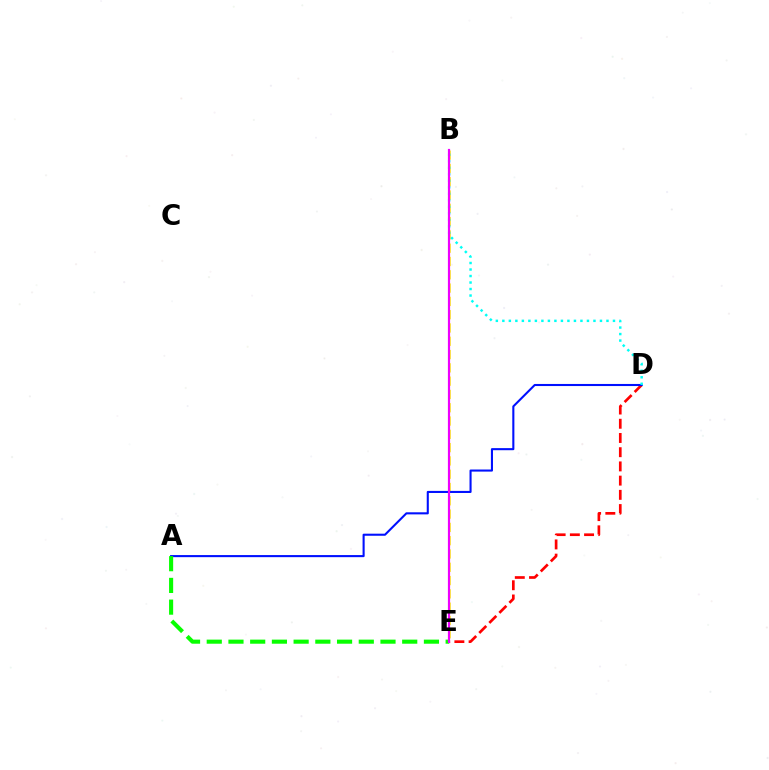{('D', 'E'): [{'color': '#ff0000', 'line_style': 'dashed', 'thickness': 1.93}], ('B', 'E'): [{'color': '#fcf500', 'line_style': 'dashed', 'thickness': 1.81}, {'color': '#ee00ff', 'line_style': 'solid', 'thickness': 1.58}], ('A', 'D'): [{'color': '#0010ff', 'line_style': 'solid', 'thickness': 1.5}], ('A', 'E'): [{'color': '#08ff00', 'line_style': 'dashed', 'thickness': 2.95}], ('B', 'D'): [{'color': '#00fff6', 'line_style': 'dotted', 'thickness': 1.77}]}